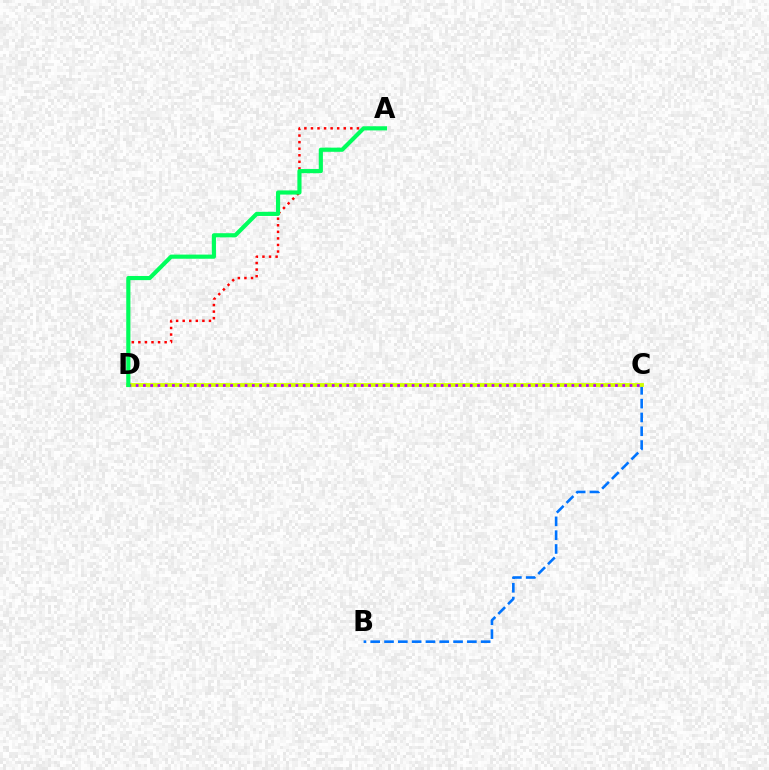{('A', 'D'): [{'color': '#ff0000', 'line_style': 'dotted', 'thickness': 1.79}, {'color': '#00ff5c', 'line_style': 'solid', 'thickness': 2.99}], ('B', 'C'): [{'color': '#0074ff', 'line_style': 'dashed', 'thickness': 1.88}], ('C', 'D'): [{'color': '#d1ff00', 'line_style': 'solid', 'thickness': 2.75}, {'color': '#b900ff', 'line_style': 'dotted', 'thickness': 1.97}]}